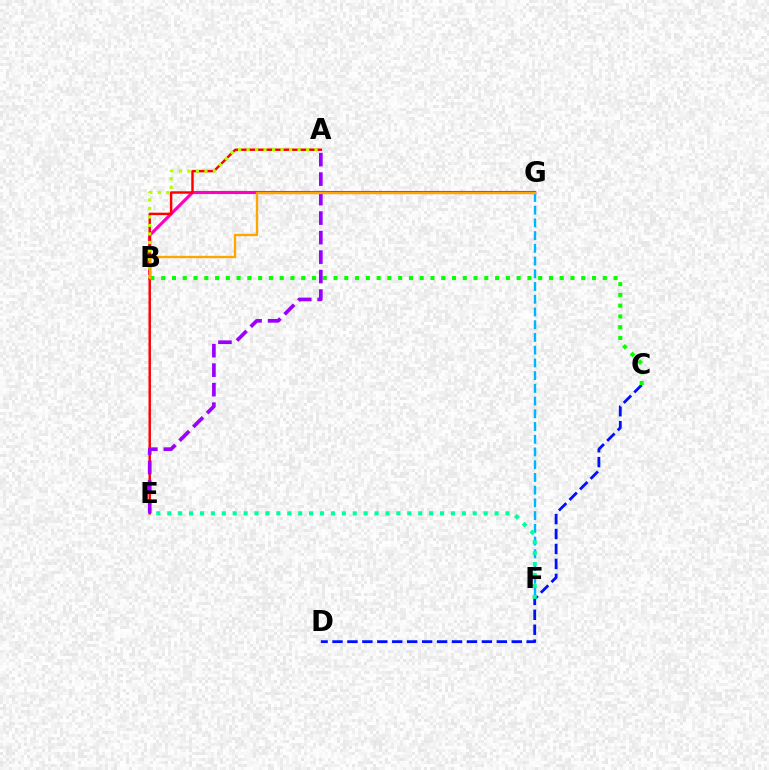{('C', 'D'): [{'color': '#0010ff', 'line_style': 'dashed', 'thickness': 2.03}], ('B', 'G'): [{'color': '#ff00bd', 'line_style': 'solid', 'thickness': 2.24}, {'color': '#ffa500', 'line_style': 'solid', 'thickness': 1.67}], ('F', 'G'): [{'color': '#00b5ff', 'line_style': 'dashed', 'thickness': 1.73}], ('A', 'E'): [{'color': '#ff0000', 'line_style': 'solid', 'thickness': 1.76}, {'color': '#9b00ff', 'line_style': 'dashed', 'thickness': 2.65}], ('A', 'B'): [{'color': '#b3ff00', 'line_style': 'dotted', 'thickness': 2.31}], ('B', 'C'): [{'color': '#08ff00', 'line_style': 'dotted', 'thickness': 2.93}], ('E', 'F'): [{'color': '#00ff9d', 'line_style': 'dotted', 'thickness': 2.96}]}